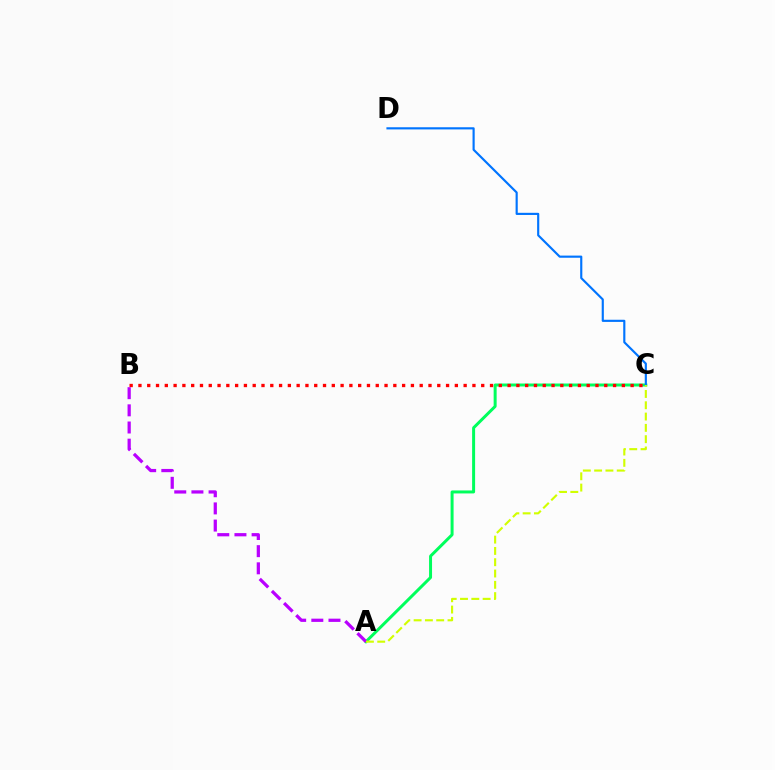{('A', 'C'): [{'color': '#00ff5c', 'line_style': 'solid', 'thickness': 2.15}, {'color': '#d1ff00', 'line_style': 'dashed', 'thickness': 1.54}], ('C', 'D'): [{'color': '#0074ff', 'line_style': 'solid', 'thickness': 1.55}], ('B', 'C'): [{'color': '#ff0000', 'line_style': 'dotted', 'thickness': 2.39}], ('A', 'B'): [{'color': '#b900ff', 'line_style': 'dashed', 'thickness': 2.33}]}